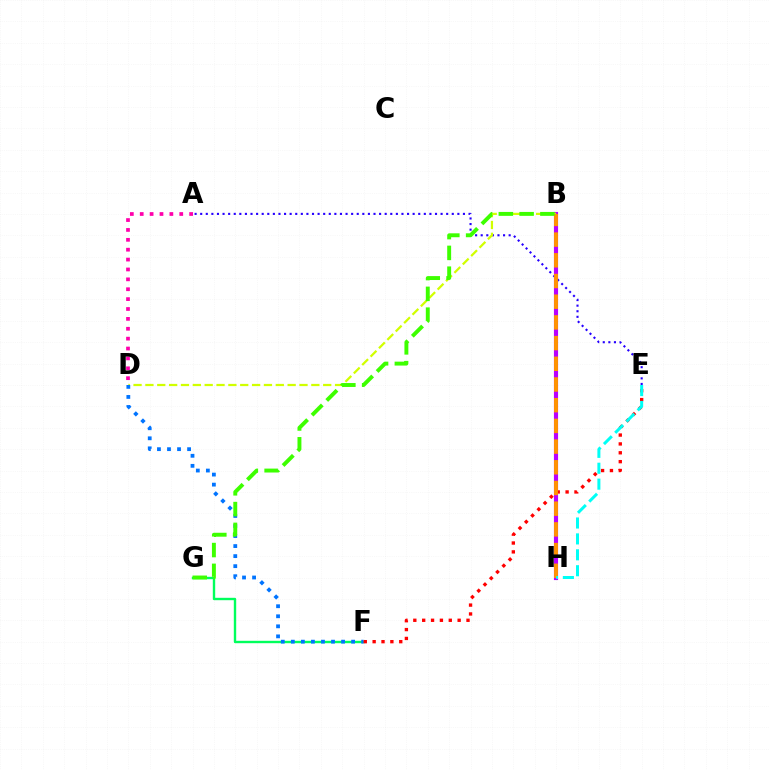{('B', 'H'): [{'color': '#b900ff', 'line_style': 'solid', 'thickness': 2.98}, {'color': '#ff9400', 'line_style': 'dashed', 'thickness': 2.81}], ('A', 'E'): [{'color': '#2500ff', 'line_style': 'dotted', 'thickness': 1.52}], ('F', 'G'): [{'color': '#00ff5c', 'line_style': 'solid', 'thickness': 1.72}], ('A', 'D'): [{'color': '#ff00ac', 'line_style': 'dotted', 'thickness': 2.69}], ('B', 'D'): [{'color': '#d1ff00', 'line_style': 'dashed', 'thickness': 1.61}], ('D', 'F'): [{'color': '#0074ff', 'line_style': 'dotted', 'thickness': 2.73}], ('E', 'F'): [{'color': '#ff0000', 'line_style': 'dotted', 'thickness': 2.41}], ('B', 'G'): [{'color': '#3dff00', 'line_style': 'dashed', 'thickness': 2.82}], ('E', 'H'): [{'color': '#00fff6', 'line_style': 'dashed', 'thickness': 2.16}]}